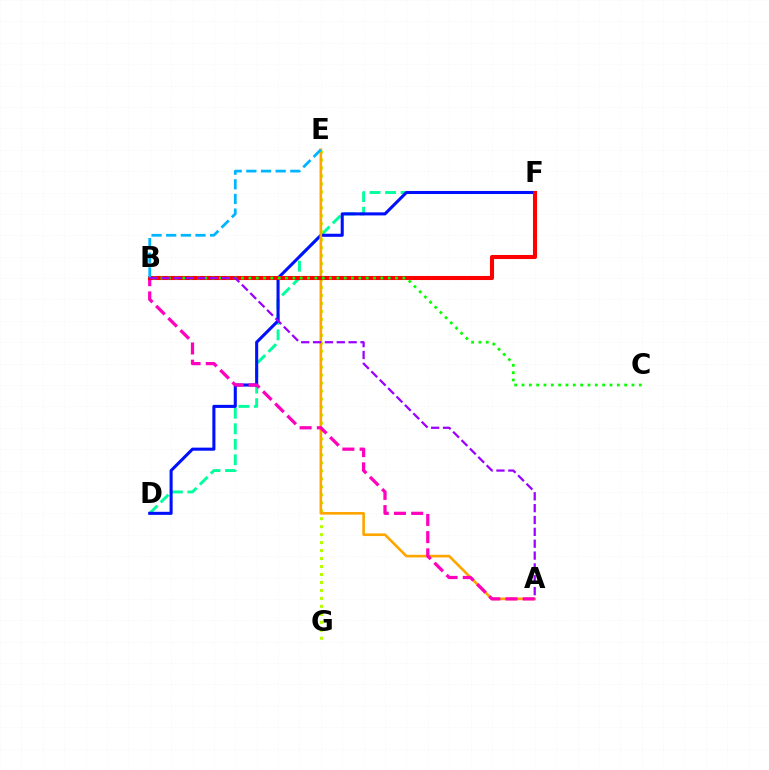{('D', 'F'): [{'color': '#00ff9d', 'line_style': 'dashed', 'thickness': 2.11}, {'color': '#0010ff', 'line_style': 'solid', 'thickness': 2.21}], ('E', 'G'): [{'color': '#b3ff00', 'line_style': 'dotted', 'thickness': 2.17}], ('A', 'E'): [{'color': '#ffa500', 'line_style': 'solid', 'thickness': 1.89}], ('A', 'B'): [{'color': '#ff00bd', 'line_style': 'dashed', 'thickness': 2.34}, {'color': '#9b00ff', 'line_style': 'dashed', 'thickness': 1.61}], ('B', 'F'): [{'color': '#ff0000', 'line_style': 'solid', 'thickness': 2.93}], ('B', 'C'): [{'color': '#08ff00', 'line_style': 'dotted', 'thickness': 1.99}], ('B', 'E'): [{'color': '#00b5ff', 'line_style': 'dashed', 'thickness': 1.99}]}